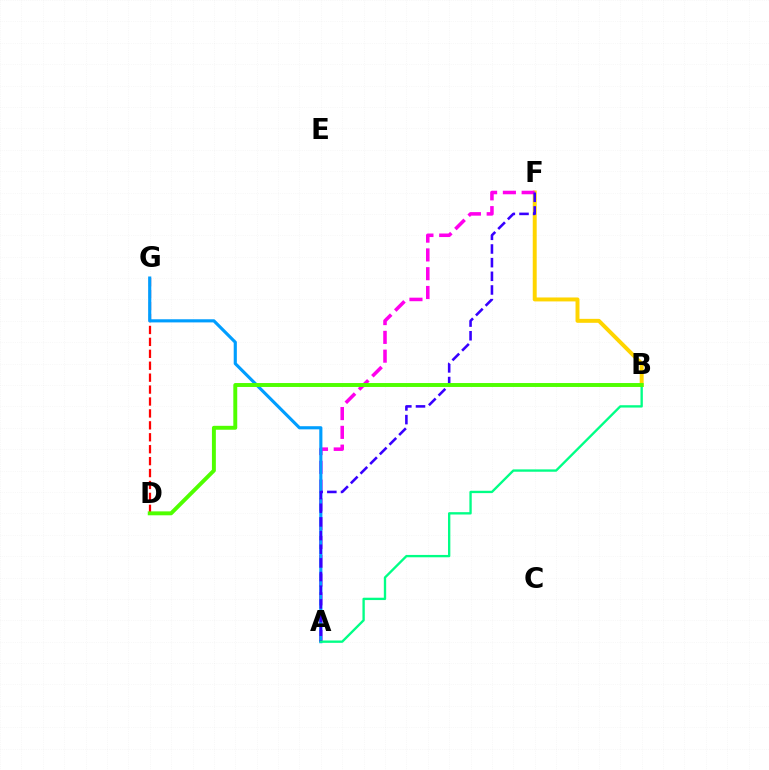{('D', 'G'): [{'color': '#ff0000', 'line_style': 'dashed', 'thickness': 1.62}], ('B', 'F'): [{'color': '#ffd500', 'line_style': 'solid', 'thickness': 2.85}], ('A', 'F'): [{'color': '#ff00ed', 'line_style': 'dashed', 'thickness': 2.55}, {'color': '#3700ff', 'line_style': 'dashed', 'thickness': 1.86}], ('A', 'G'): [{'color': '#009eff', 'line_style': 'solid', 'thickness': 2.26}], ('A', 'B'): [{'color': '#00ff86', 'line_style': 'solid', 'thickness': 1.69}], ('B', 'D'): [{'color': '#4fff00', 'line_style': 'solid', 'thickness': 2.82}]}